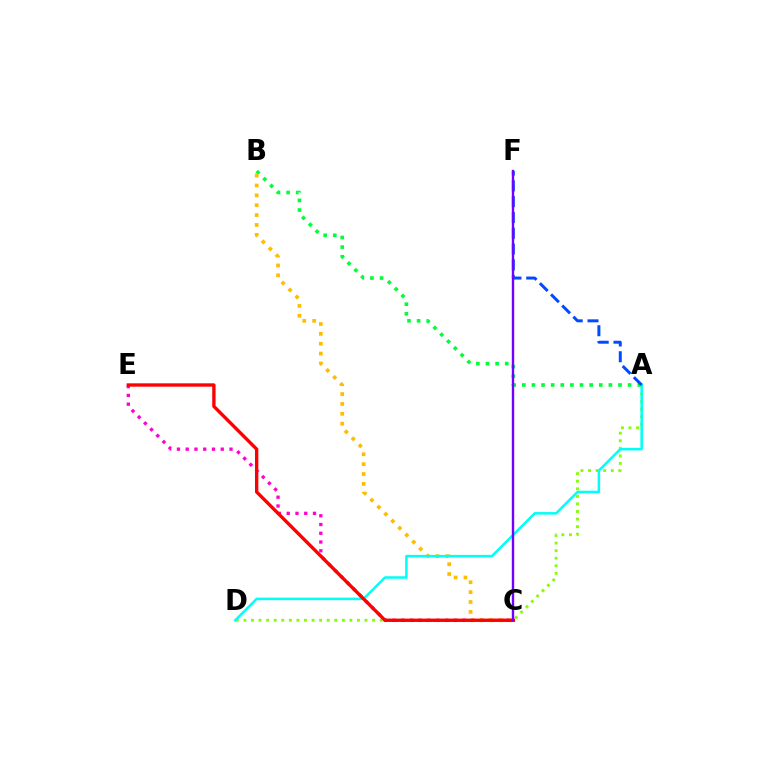{('A', 'B'): [{'color': '#00ff39', 'line_style': 'dotted', 'thickness': 2.61}], ('A', 'D'): [{'color': '#84ff00', 'line_style': 'dotted', 'thickness': 2.06}, {'color': '#00fff6', 'line_style': 'solid', 'thickness': 1.81}], ('C', 'E'): [{'color': '#ff00cf', 'line_style': 'dotted', 'thickness': 2.38}, {'color': '#ff0000', 'line_style': 'solid', 'thickness': 2.41}], ('B', 'C'): [{'color': '#ffbd00', 'line_style': 'dotted', 'thickness': 2.68}], ('A', 'F'): [{'color': '#004bff', 'line_style': 'dashed', 'thickness': 2.15}], ('C', 'F'): [{'color': '#7200ff', 'line_style': 'solid', 'thickness': 1.72}]}